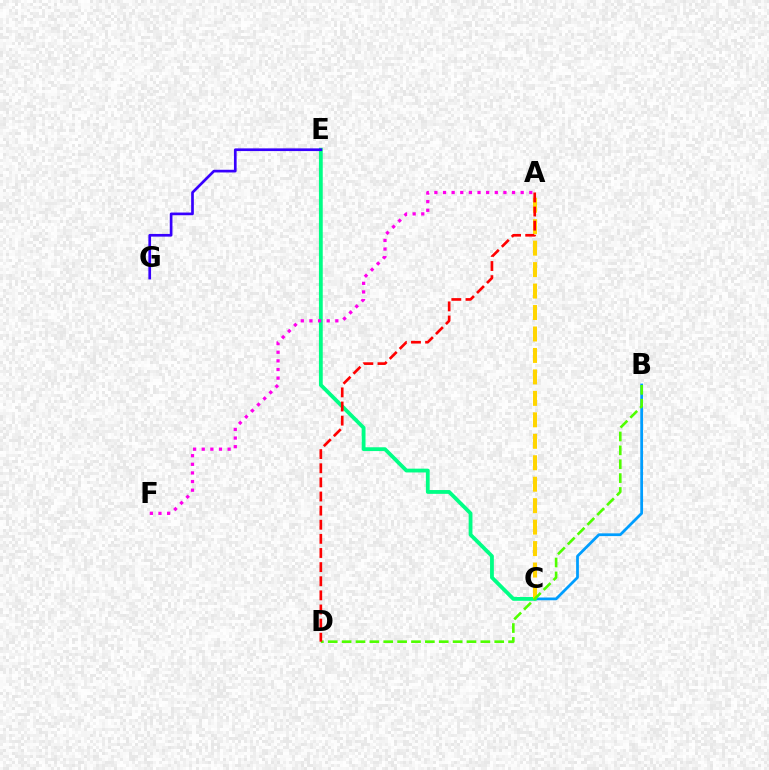{('B', 'C'): [{'color': '#009eff', 'line_style': 'solid', 'thickness': 1.99}], ('C', 'E'): [{'color': '#00ff86', 'line_style': 'solid', 'thickness': 2.74}], ('E', 'G'): [{'color': '#3700ff', 'line_style': 'solid', 'thickness': 1.93}], ('A', 'C'): [{'color': '#ffd500', 'line_style': 'dashed', 'thickness': 2.92}], ('A', 'F'): [{'color': '#ff00ed', 'line_style': 'dotted', 'thickness': 2.34}], ('B', 'D'): [{'color': '#4fff00', 'line_style': 'dashed', 'thickness': 1.88}], ('A', 'D'): [{'color': '#ff0000', 'line_style': 'dashed', 'thickness': 1.92}]}